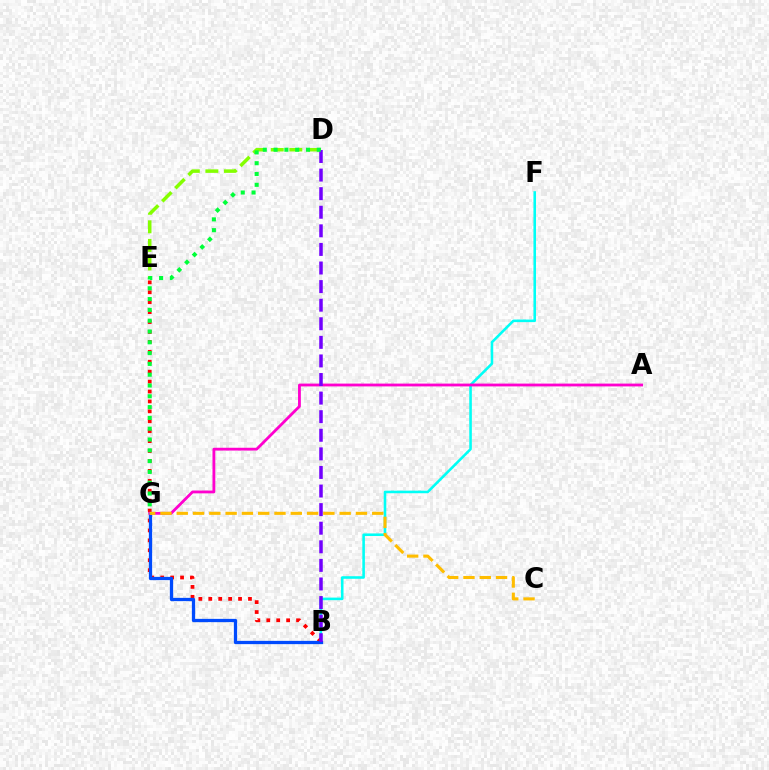{('B', 'F'): [{'color': '#00fff6', 'line_style': 'solid', 'thickness': 1.86}], ('B', 'E'): [{'color': '#ff0000', 'line_style': 'dotted', 'thickness': 2.7}], ('B', 'G'): [{'color': '#004bff', 'line_style': 'solid', 'thickness': 2.35}], ('A', 'G'): [{'color': '#ff00cf', 'line_style': 'solid', 'thickness': 2.02}], ('D', 'E'): [{'color': '#84ff00', 'line_style': 'dashed', 'thickness': 2.52}], ('C', 'G'): [{'color': '#ffbd00', 'line_style': 'dashed', 'thickness': 2.21}], ('B', 'D'): [{'color': '#7200ff', 'line_style': 'dashed', 'thickness': 2.52}], ('D', 'G'): [{'color': '#00ff39', 'line_style': 'dotted', 'thickness': 2.93}]}